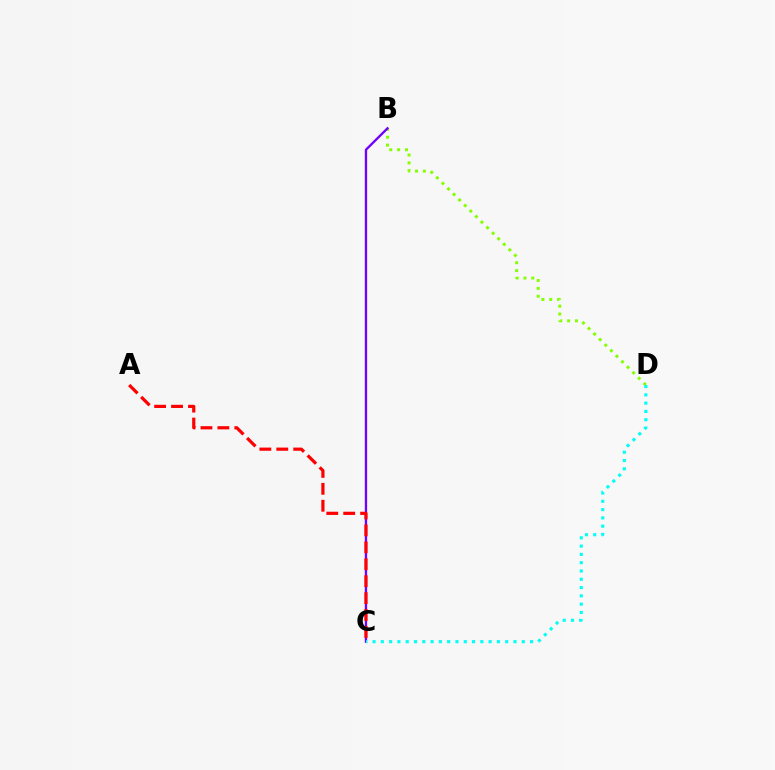{('B', 'D'): [{'color': '#84ff00', 'line_style': 'dotted', 'thickness': 2.14}], ('B', 'C'): [{'color': '#7200ff', 'line_style': 'solid', 'thickness': 1.68}], ('C', 'D'): [{'color': '#00fff6', 'line_style': 'dotted', 'thickness': 2.25}], ('A', 'C'): [{'color': '#ff0000', 'line_style': 'dashed', 'thickness': 2.3}]}